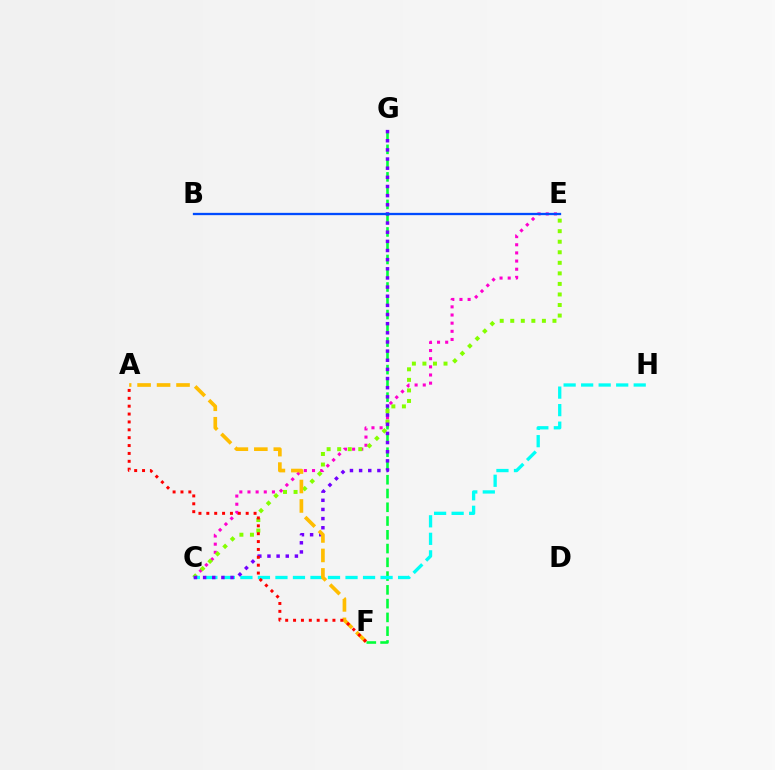{('C', 'E'): [{'color': '#ff00cf', 'line_style': 'dotted', 'thickness': 2.21}, {'color': '#84ff00', 'line_style': 'dotted', 'thickness': 2.87}], ('F', 'G'): [{'color': '#00ff39', 'line_style': 'dashed', 'thickness': 1.87}], ('C', 'H'): [{'color': '#00fff6', 'line_style': 'dashed', 'thickness': 2.38}], ('C', 'G'): [{'color': '#7200ff', 'line_style': 'dotted', 'thickness': 2.48}], ('B', 'E'): [{'color': '#004bff', 'line_style': 'solid', 'thickness': 1.66}], ('A', 'F'): [{'color': '#ffbd00', 'line_style': 'dashed', 'thickness': 2.65}, {'color': '#ff0000', 'line_style': 'dotted', 'thickness': 2.14}]}